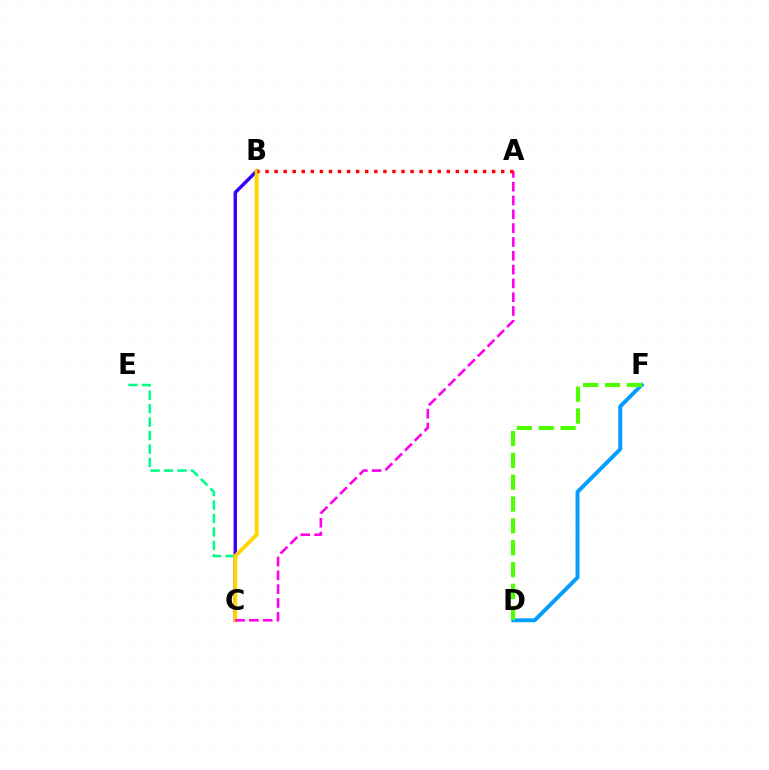{('B', 'C'): [{'color': '#3700ff', 'line_style': 'solid', 'thickness': 2.49}, {'color': '#ffd500', 'line_style': 'solid', 'thickness': 2.78}], ('D', 'F'): [{'color': '#009eff', 'line_style': 'solid', 'thickness': 2.81}, {'color': '#4fff00', 'line_style': 'dashed', 'thickness': 2.97}], ('C', 'E'): [{'color': '#00ff86', 'line_style': 'dashed', 'thickness': 1.83}], ('A', 'C'): [{'color': '#ff00ed', 'line_style': 'dashed', 'thickness': 1.88}], ('A', 'B'): [{'color': '#ff0000', 'line_style': 'dotted', 'thickness': 2.46}]}